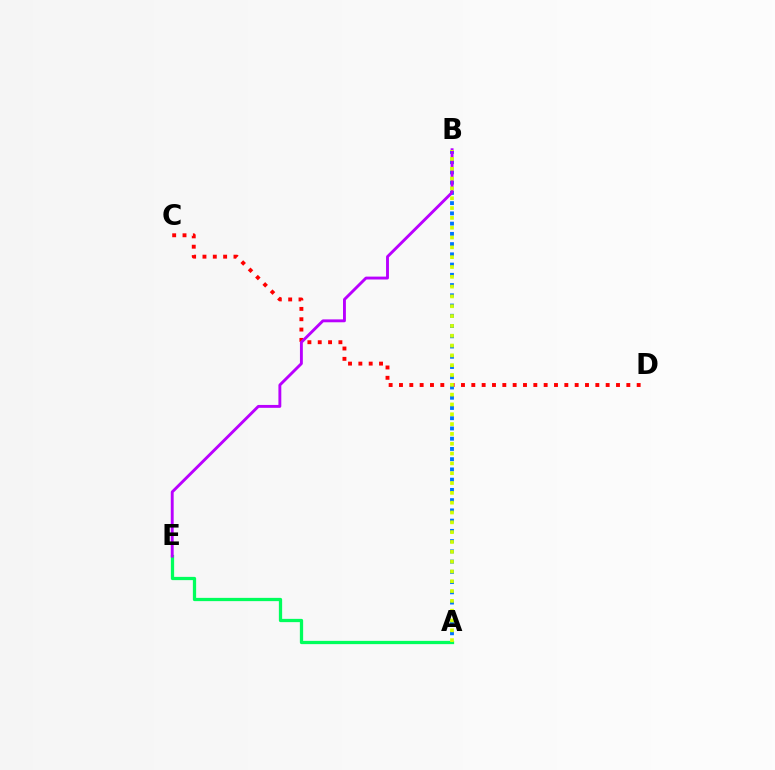{('C', 'D'): [{'color': '#ff0000', 'line_style': 'dotted', 'thickness': 2.81}], ('A', 'B'): [{'color': '#0074ff', 'line_style': 'dotted', 'thickness': 2.78}, {'color': '#d1ff00', 'line_style': 'dotted', 'thickness': 2.67}], ('A', 'E'): [{'color': '#00ff5c', 'line_style': 'solid', 'thickness': 2.35}], ('B', 'E'): [{'color': '#b900ff', 'line_style': 'solid', 'thickness': 2.08}]}